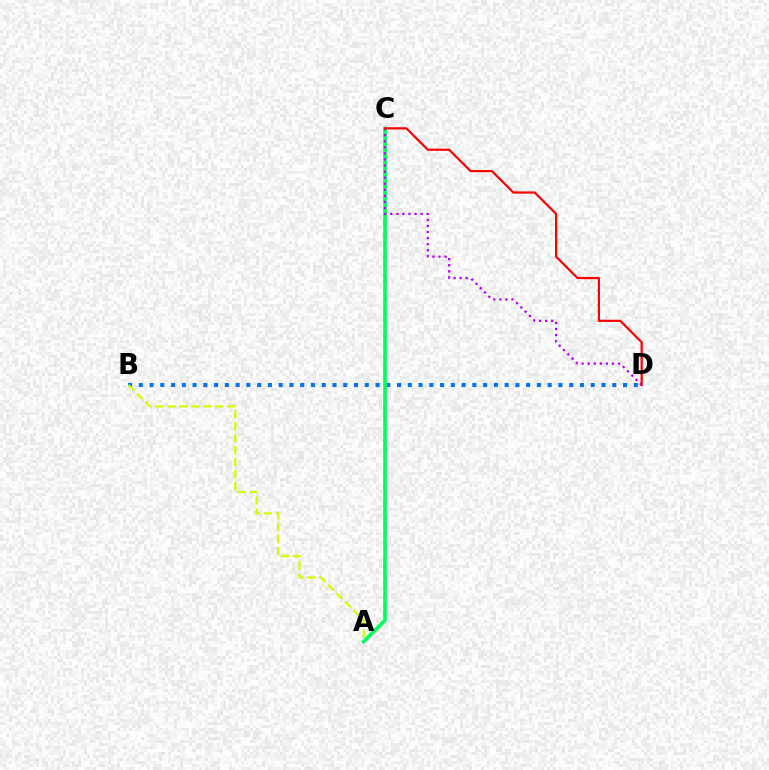{('B', 'D'): [{'color': '#0074ff', 'line_style': 'dotted', 'thickness': 2.92}], ('A', 'B'): [{'color': '#d1ff00', 'line_style': 'dashed', 'thickness': 1.62}], ('A', 'C'): [{'color': '#00ff5c', 'line_style': 'solid', 'thickness': 2.62}], ('C', 'D'): [{'color': '#b900ff', 'line_style': 'dotted', 'thickness': 1.65}, {'color': '#ff0000', 'line_style': 'solid', 'thickness': 1.59}]}